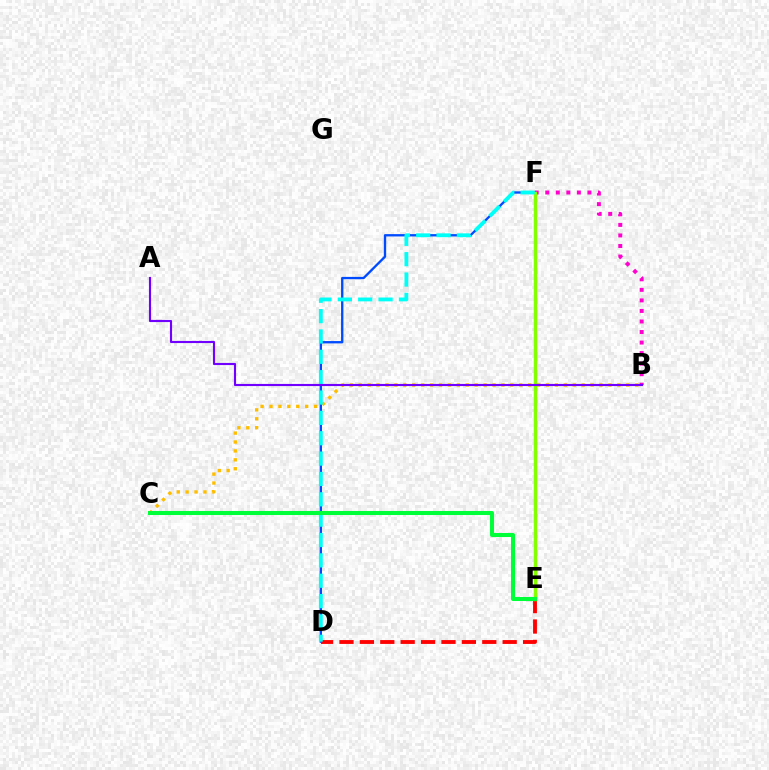{('D', 'F'): [{'color': '#004bff', 'line_style': 'solid', 'thickness': 1.68}, {'color': '#00fff6', 'line_style': 'dashed', 'thickness': 2.77}], ('B', 'C'): [{'color': '#ffbd00', 'line_style': 'dotted', 'thickness': 2.42}], ('D', 'E'): [{'color': '#ff0000', 'line_style': 'dashed', 'thickness': 2.77}], ('B', 'F'): [{'color': '#ff00cf', 'line_style': 'dotted', 'thickness': 2.86}], ('E', 'F'): [{'color': '#84ff00', 'line_style': 'solid', 'thickness': 2.48}], ('C', 'E'): [{'color': '#00ff39', 'line_style': 'solid', 'thickness': 2.92}], ('A', 'B'): [{'color': '#7200ff', 'line_style': 'solid', 'thickness': 1.54}]}